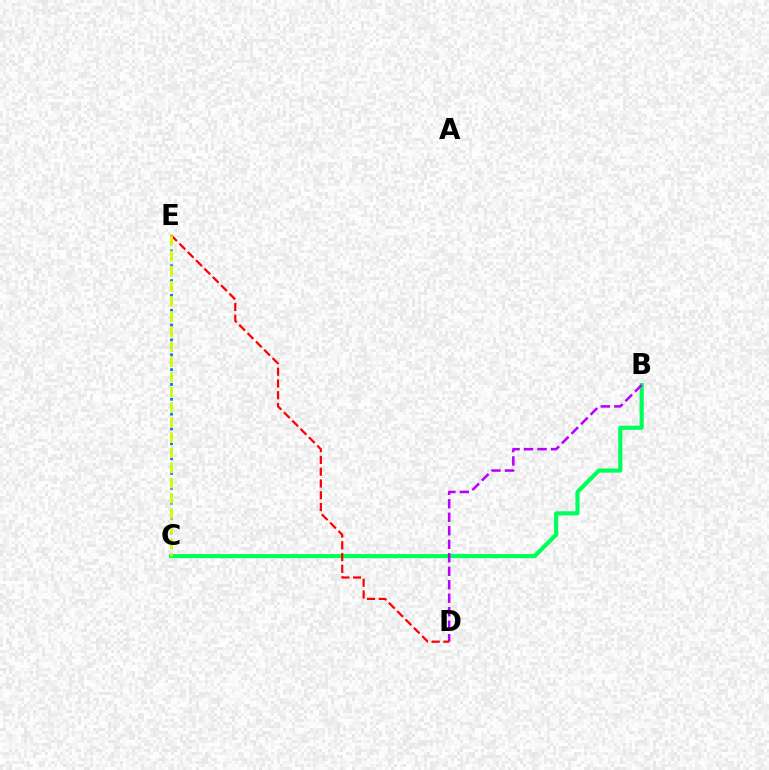{('C', 'E'): [{'color': '#0074ff', 'line_style': 'dotted', 'thickness': 2.02}, {'color': '#d1ff00', 'line_style': 'dashed', 'thickness': 2.06}], ('B', 'C'): [{'color': '#00ff5c', 'line_style': 'solid', 'thickness': 2.99}], ('B', 'D'): [{'color': '#b900ff', 'line_style': 'dashed', 'thickness': 1.83}], ('D', 'E'): [{'color': '#ff0000', 'line_style': 'dashed', 'thickness': 1.6}]}